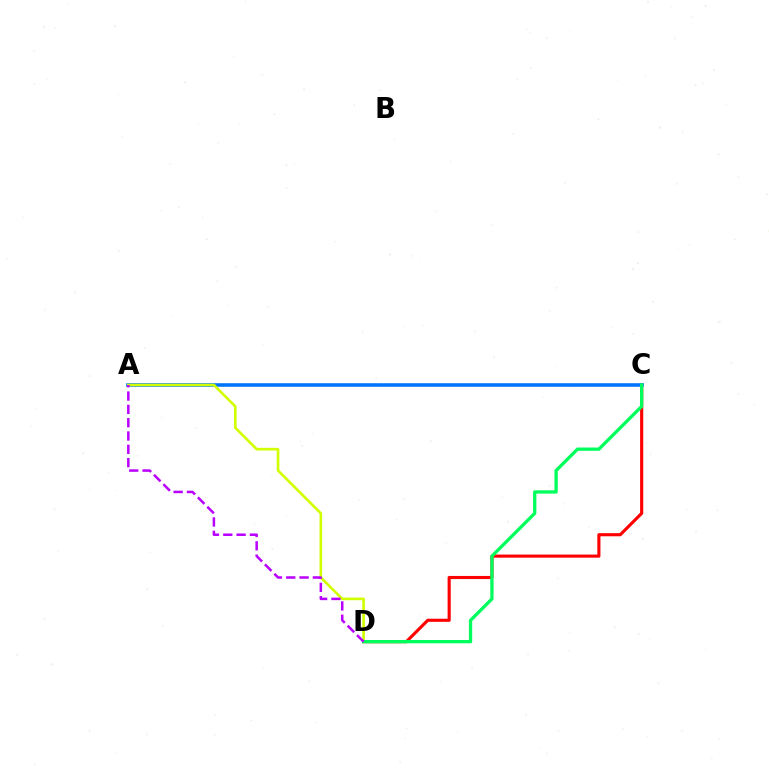{('C', 'D'): [{'color': '#ff0000', 'line_style': 'solid', 'thickness': 2.25}, {'color': '#00ff5c', 'line_style': 'solid', 'thickness': 2.37}], ('A', 'C'): [{'color': '#0074ff', 'line_style': 'solid', 'thickness': 2.59}], ('A', 'D'): [{'color': '#d1ff00', 'line_style': 'solid', 'thickness': 1.9}, {'color': '#b900ff', 'line_style': 'dashed', 'thickness': 1.81}]}